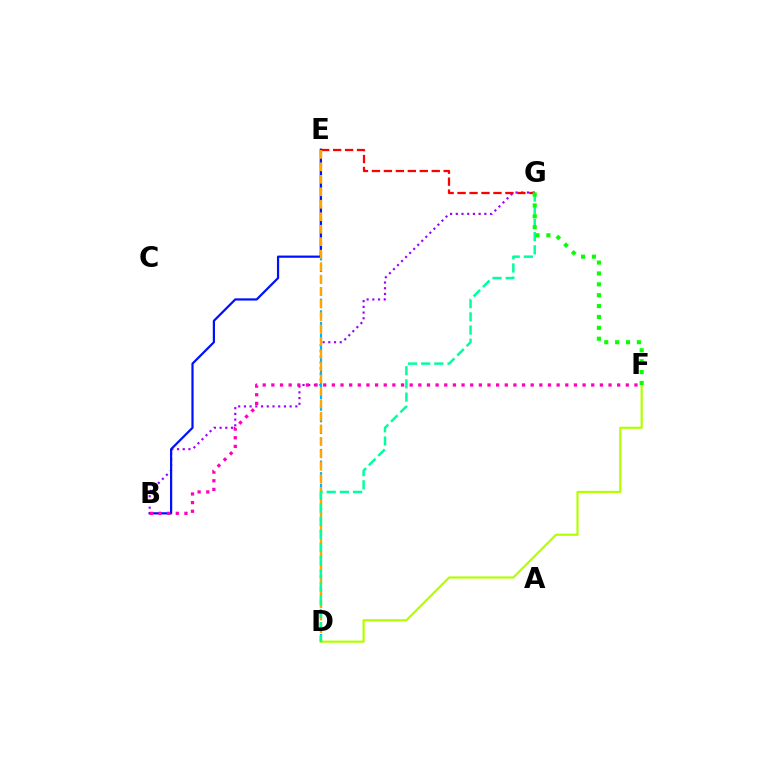{('B', 'G'): [{'color': '#9b00ff', 'line_style': 'dotted', 'thickness': 1.55}], ('D', 'F'): [{'color': '#b3ff00', 'line_style': 'solid', 'thickness': 1.58}], ('E', 'G'): [{'color': '#ff0000', 'line_style': 'dashed', 'thickness': 1.62}], ('D', 'E'): [{'color': '#00b5ff', 'line_style': 'dashed', 'thickness': 1.57}, {'color': '#ffa500', 'line_style': 'dashed', 'thickness': 1.7}], ('B', 'E'): [{'color': '#0010ff', 'line_style': 'solid', 'thickness': 1.59}], ('D', 'G'): [{'color': '#00ff9d', 'line_style': 'dashed', 'thickness': 1.79}], ('B', 'F'): [{'color': '#ff00bd', 'line_style': 'dotted', 'thickness': 2.35}], ('F', 'G'): [{'color': '#08ff00', 'line_style': 'dotted', 'thickness': 2.96}]}